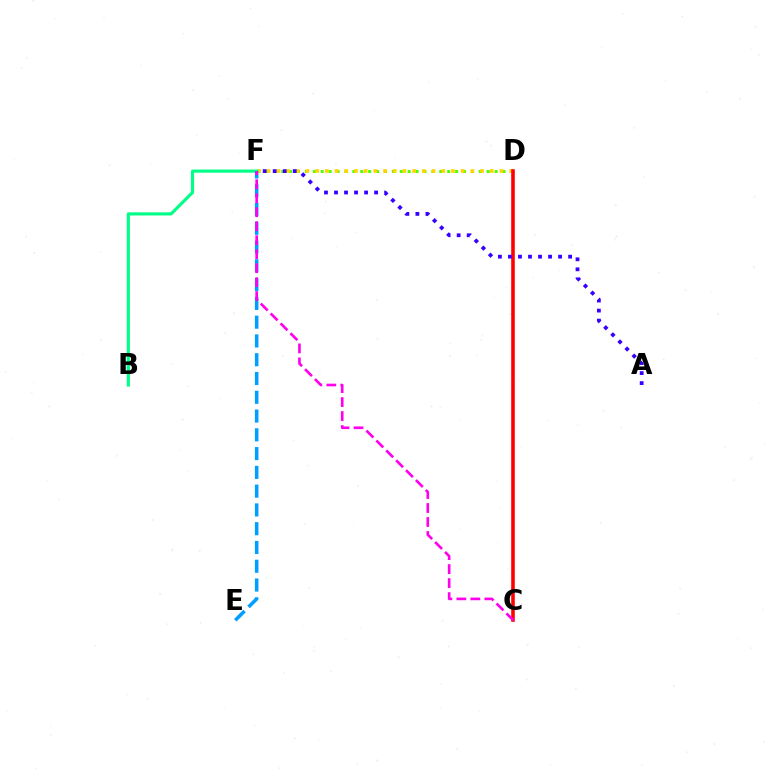{('D', 'F'): [{'color': '#4fff00', 'line_style': 'dotted', 'thickness': 2.15}, {'color': '#ffd500', 'line_style': 'dotted', 'thickness': 2.64}], ('C', 'D'): [{'color': '#ff0000', 'line_style': 'solid', 'thickness': 2.58}], ('B', 'F'): [{'color': '#00ff86', 'line_style': 'solid', 'thickness': 2.26}], ('A', 'F'): [{'color': '#3700ff', 'line_style': 'dotted', 'thickness': 2.72}], ('E', 'F'): [{'color': '#009eff', 'line_style': 'dashed', 'thickness': 2.55}], ('C', 'F'): [{'color': '#ff00ed', 'line_style': 'dashed', 'thickness': 1.9}]}